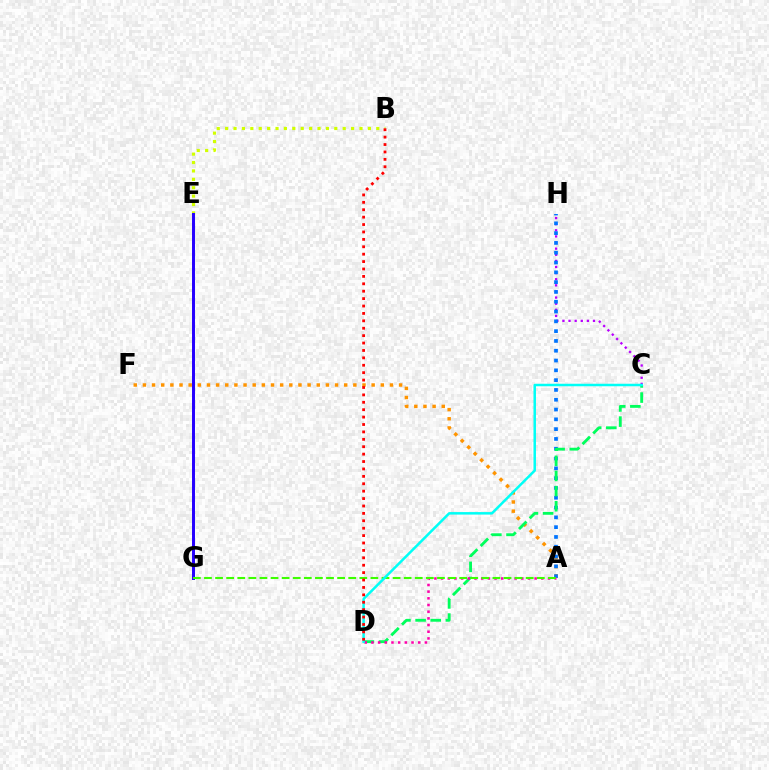{('B', 'E'): [{'color': '#d1ff00', 'line_style': 'dotted', 'thickness': 2.28}], ('A', 'F'): [{'color': '#ff9400', 'line_style': 'dotted', 'thickness': 2.49}], ('E', 'G'): [{'color': '#2500ff', 'line_style': 'solid', 'thickness': 2.14}], ('C', 'H'): [{'color': '#b900ff', 'line_style': 'dotted', 'thickness': 1.66}], ('A', 'H'): [{'color': '#0074ff', 'line_style': 'dotted', 'thickness': 2.66}], ('C', 'D'): [{'color': '#00ff5c', 'line_style': 'dashed', 'thickness': 2.06}, {'color': '#00fff6', 'line_style': 'solid', 'thickness': 1.8}], ('A', 'D'): [{'color': '#ff00ac', 'line_style': 'dotted', 'thickness': 1.82}], ('A', 'G'): [{'color': '#3dff00', 'line_style': 'dashed', 'thickness': 1.51}], ('B', 'D'): [{'color': '#ff0000', 'line_style': 'dotted', 'thickness': 2.01}]}